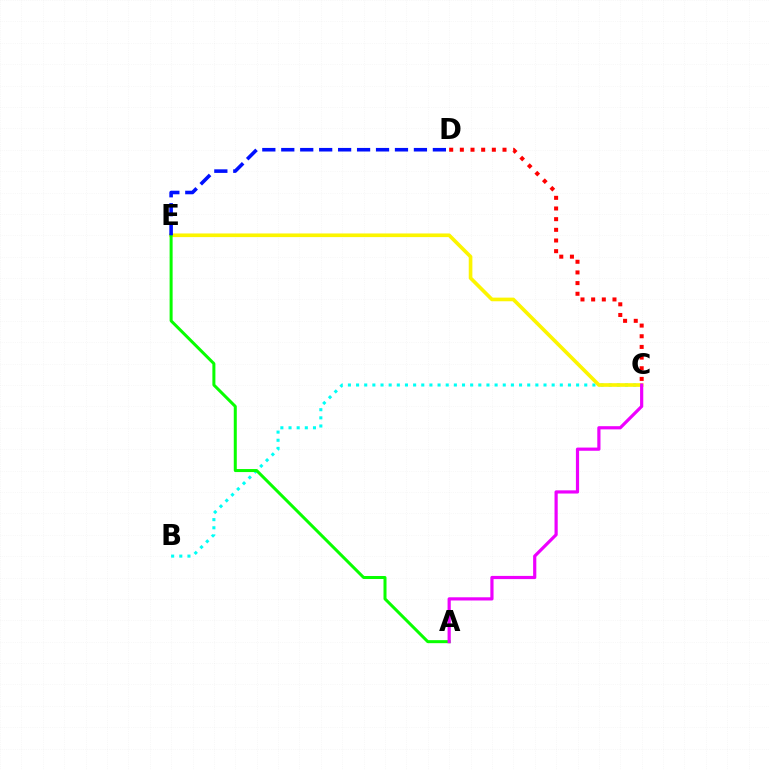{('B', 'C'): [{'color': '#00fff6', 'line_style': 'dotted', 'thickness': 2.21}], ('C', 'E'): [{'color': '#fcf500', 'line_style': 'solid', 'thickness': 2.63}], ('A', 'E'): [{'color': '#08ff00', 'line_style': 'solid', 'thickness': 2.17}], ('A', 'C'): [{'color': '#ee00ff', 'line_style': 'solid', 'thickness': 2.3}], ('C', 'D'): [{'color': '#ff0000', 'line_style': 'dotted', 'thickness': 2.9}], ('D', 'E'): [{'color': '#0010ff', 'line_style': 'dashed', 'thickness': 2.57}]}